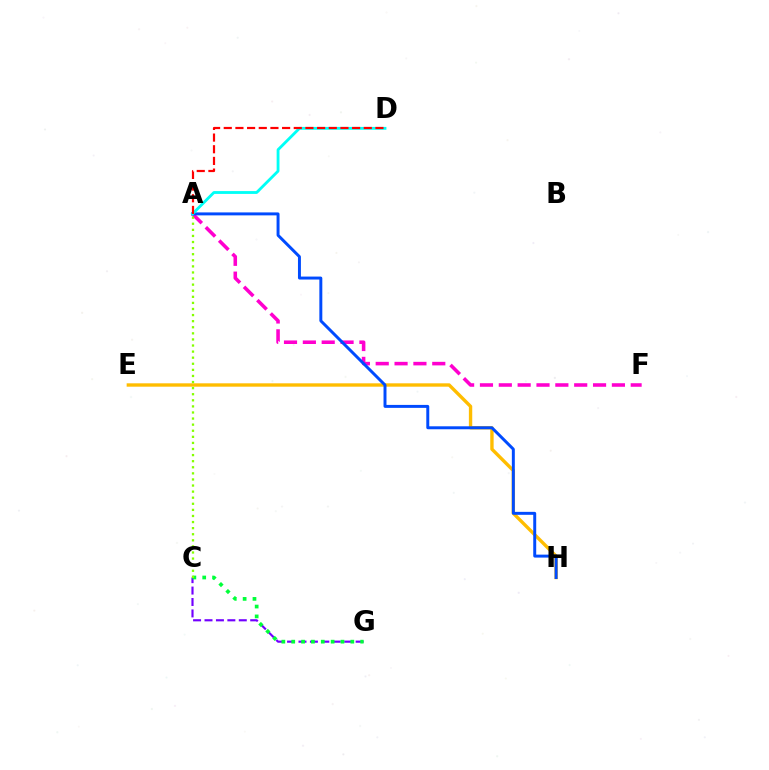{('A', 'F'): [{'color': '#ff00cf', 'line_style': 'dashed', 'thickness': 2.56}], ('E', 'H'): [{'color': '#ffbd00', 'line_style': 'solid', 'thickness': 2.42}], ('A', 'H'): [{'color': '#004bff', 'line_style': 'solid', 'thickness': 2.13}], ('C', 'G'): [{'color': '#7200ff', 'line_style': 'dashed', 'thickness': 1.55}, {'color': '#00ff39', 'line_style': 'dotted', 'thickness': 2.68}], ('A', 'D'): [{'color': '#00fff6', 'line_style': 'solid', 'thickness': 2.04}, {'color': '#ff0000', 'line_style': 'dashed', 'thickness': 1.59}], ('A', 'C'): [{'color': '#84ff00', 'line_style': 'dotted', 'thickness': 1.65}]}